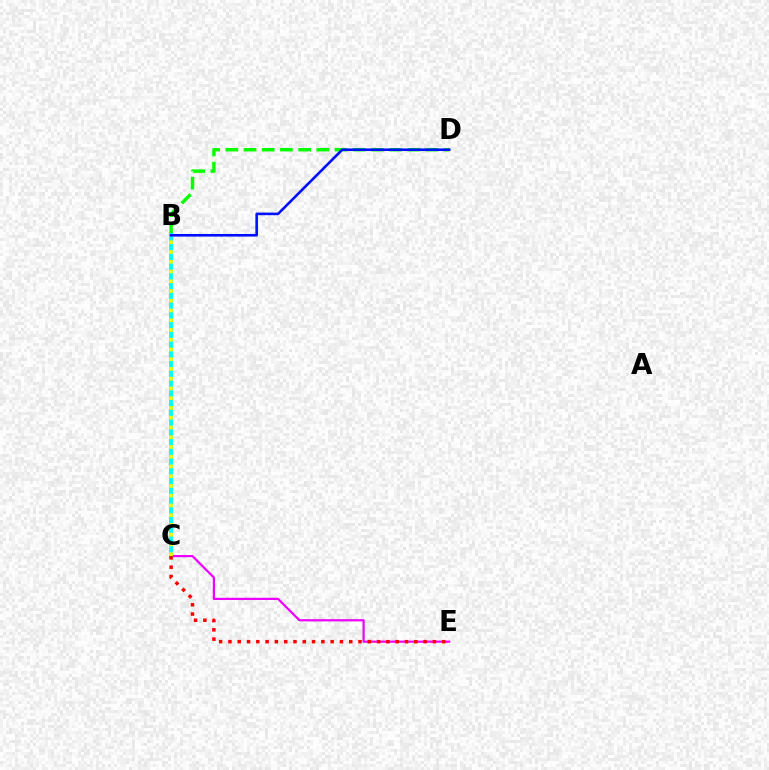{('B', 'D'): [{'color': '#08ff00', 'line_style': 'dashed', 'thickness': 2.47}, {'color': '#0010ff', 'line_style': 'solid', 'thickness': 1.87}], ('C', 'E'): [{'color': '#ee00ff', 'line_style': 'solid', 'thickness': 1.59}, {'color': '#ff0000', 'line_style': 'dotted', 'thickness': 2.52}], ('B', 'C'): [{'color': '#00fff6', 'line_style': 'solid', 'thickness': 2.82}, {'color': '#fcf500', 'line_style': 'dotted', 'thickness': 2.65}]}